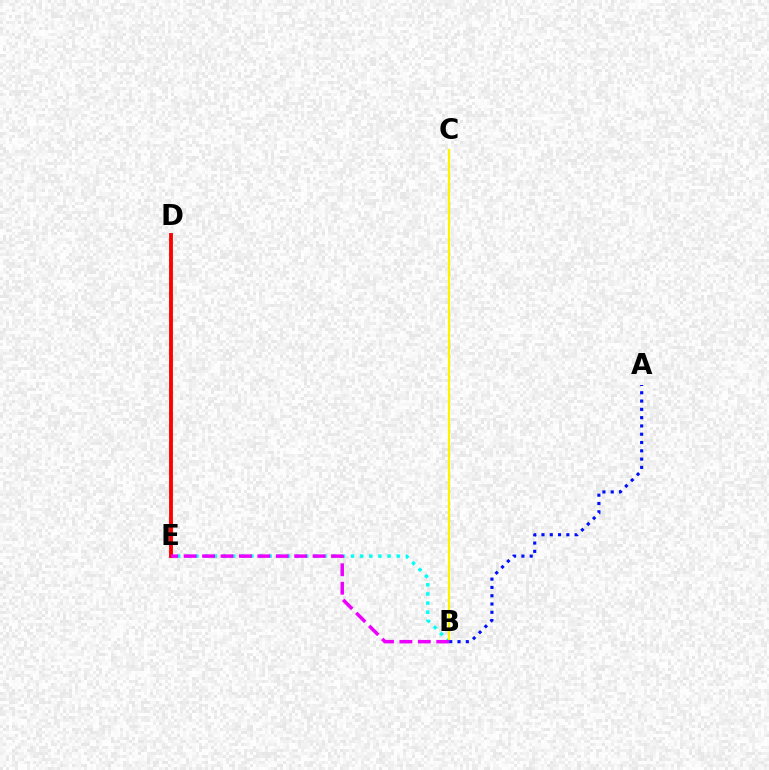{('B', 'E'): [{'color': '#00fff6', 'line_style': 'dotted', 'thickness': 2.48}, {'color': '#ee00ff', 'line_style': 'dashed', 'thickness': 2.5}], ('D', 'E'): [{'color': '#08ff00', 'line_style': 'dotted', 'thickness': 1.6}, {'color': '#ff0000', 'line_style': 'solid', 'thickness': 2.78}], ('B', 'C'): [{'color': '#fcf500', 'line_style': 'solid', 'thickness': 1.58}], ('A', 'B'): [{'color': '#0010ff', 'line_style': 'dotted', 'thickness': 2.25}]}